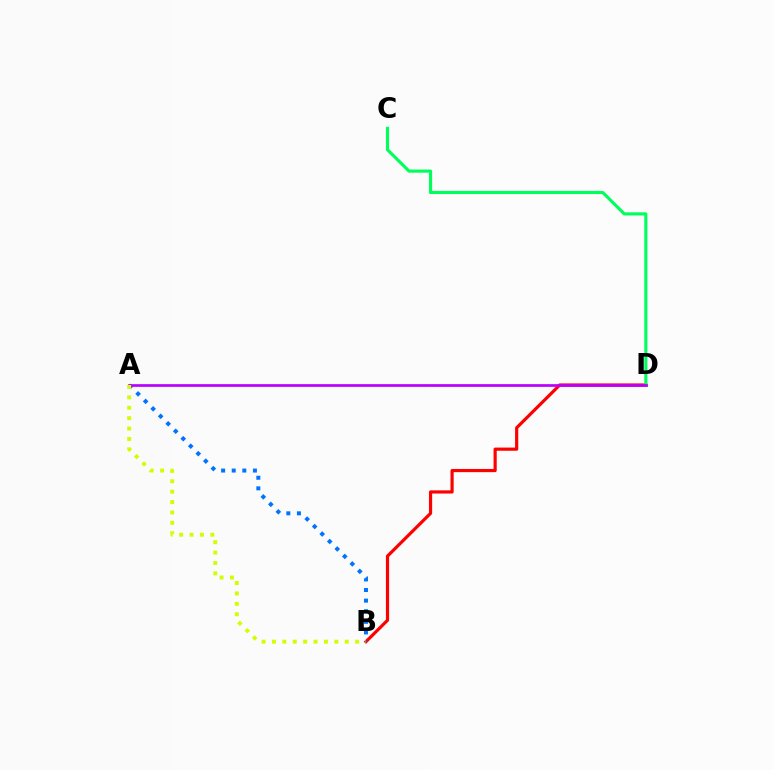{('B', 'D'): [{'color': '#ff0000', 'line_style': 'solid', 'thickness': 2.29}], ('A', 'B'): [{'color': '#0074ff', 'line_style': 'dotted', 'thickness': 2.88}, {'color': '#d1ff00', 'line_style': 'dotted', 'thickness': 2.83}], ('C', 'D'): [{'color': '#00ff5c', 'line_style': 'solid', 'thickness': 2.25}], ('A', 'D'): [{'color': '#b900ff', 'line_style': 'solid', 'thickness': 1.95}]}